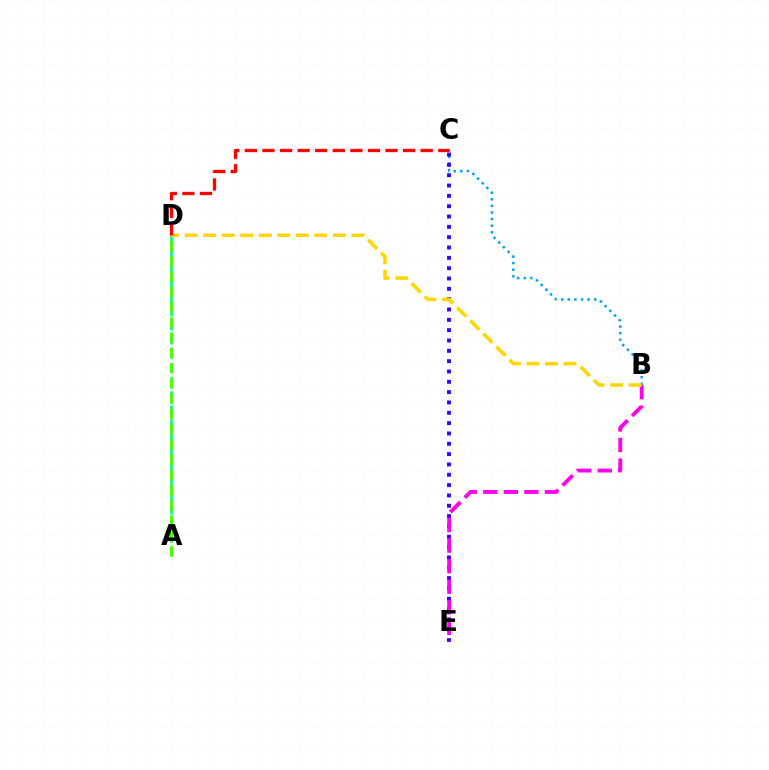{('A', 'D'): [{'color': '#00ff86', 'line_style': 'dashed', 'thickness': 1.92}, {'color': '#4fff00', 'line_style': 'dashed', 'thickness': 2.07}], ('B', 'C'): [{'color': '#009eff', 'line_style': 'dotted', 'thickness': 1.79}], ('C', 'E'): [{'color': '#3700ff', 'line_style': 'dotted', 'thickness': 2.81}], ('B', 'E'): [{'color': '#ff00ed', 'line_style': 'dashed', 'thickness': 2.79}], ('B', 'D'): [{'color': '#ffd500', 'line_style': 'dashed', 'thickness': 2.52}], ('C', 'D'): [{'color': '#ff0000', 'line_style': 'dashed', 'thickness': 2.39}]}